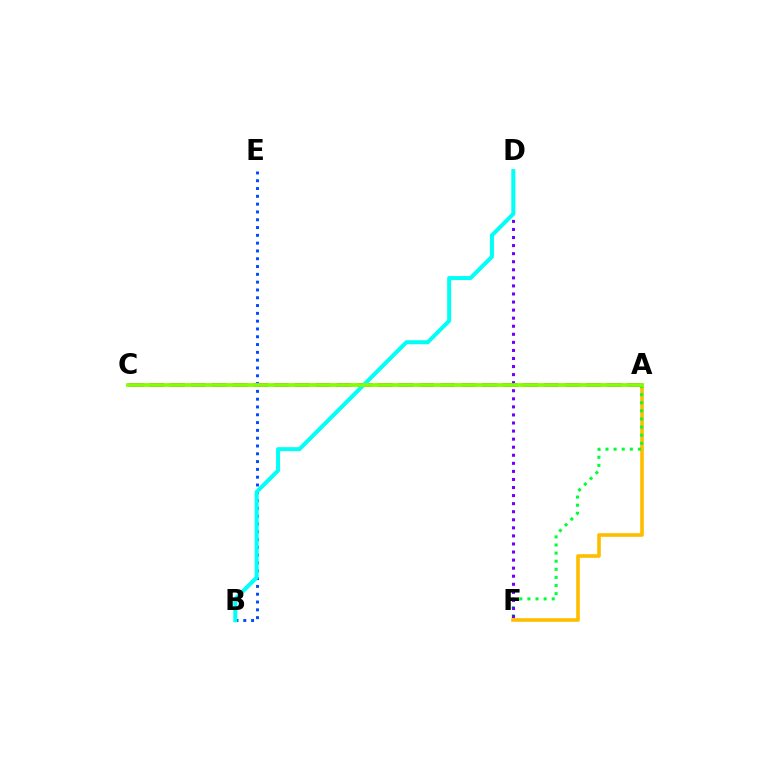{('B', 'E'): [{'color': '#004bff', 'line_style': 'dotted', 'thickness': 2.12}], ('A', 'C'): [{'color': '#ff00cf', 'line_style': 'dashed', 'thickness': 2.82}, {'color': '#ff0000', 'line_style': 'dotted', 'thickness': 1.78}, {'color': '#84ff00', 'line_style': 'solid', 'thickness': 2.7}], ('A', 'F'): [{'color': '#ffbd00', 'line_style': 'solid', 'thickness': 2.62}, {'color': '#00ff39', 'line_style': 'dotted', 'thickness': 2.2}], ('D', 'F'): [{'color': '#7200ff', 'line_style': 'dotted', 'thickness': 2.19}], ('B', 'D'): [{'color': '#00fff6', 'line_style': 'solid', 'thickness': 2.89}]}